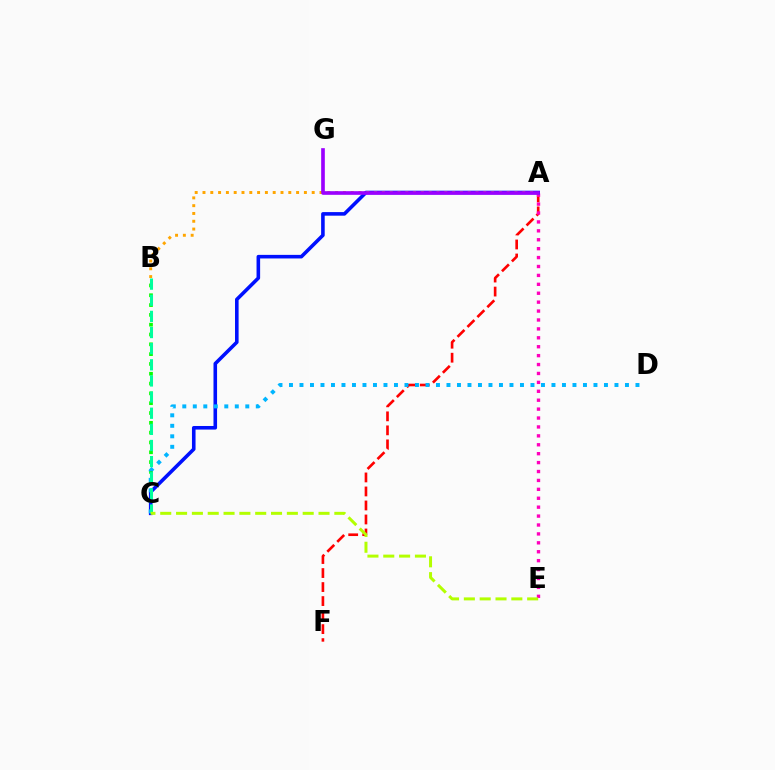{('A', 'F'): [{'color': '#ff0000', 'line_style': 'dashed', 'thickness': 1.9}], ('B', 'C'): [{'color': '#08ff00', 'line_style': 'dotted', 'thickness': 2.67}, {'color': '#00ff9d', 'line_style': 'dashed', 'thickness': 2.19}], ('A', 'E'): [{'color': '#ff00bd', 'line_style': 'dotted', 'thickness': 2.42}], ('A', 'C'): [{'color': '#0010ff', 'line_style': 'solid', 'thickness': 2.58}], ('C', 'D'): [{'color': '#00b5ff', 'line_style': 'dotted', 'thickness': 2.85}], ('A', 'B'): [{'color': '#ffa500', 'line_style': 'dotted', 'thickness': 2.12}], ('A', 'G'): [{'color': '#9b00ff', 'line_style': 'solid', 'thickness': 2.63}], ('C', 'E'): [{'color': '#b3ff00', 'line_style': 'dashed', 'thickness': 2.15}]}